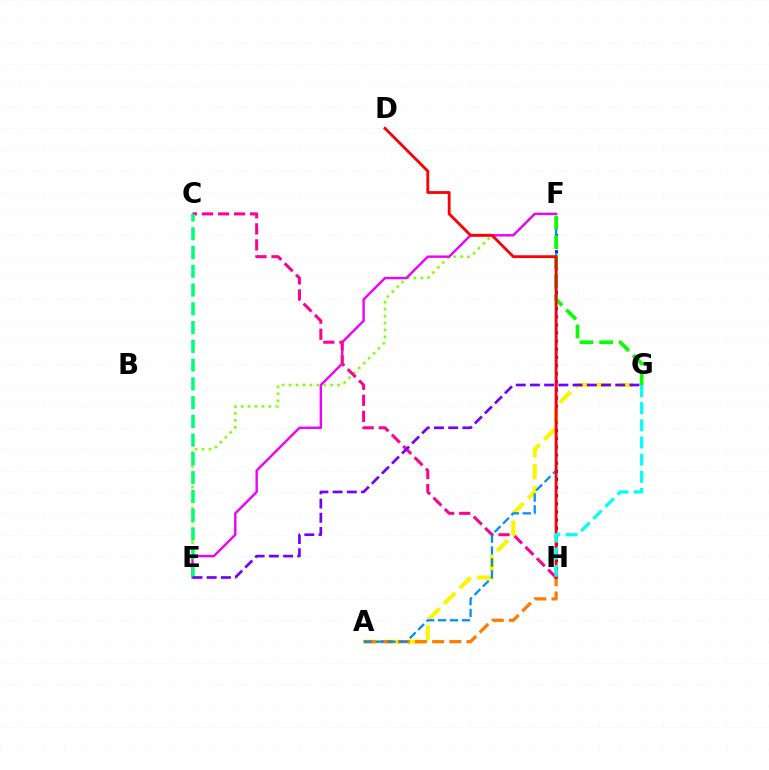{('F', 'H'): [{'color': '#0010ff', 'line_style': 'dotted', 'thickness': 2.21}], ('E', 'F'): [{'color': '#84ff00', 'line_style': 'dotted', 'thickness': 1.88}, {'color': '#ee00ff', 'line_style': 'solid', 'thickness': 1.72}], ('C', 'H'): [{'color': '#ff0094', 'line_style': 'dashed', 'thickness': 2.18}], ('A', 'G'): [{'color': '#fcf500', 'line_style': 'dashed', 'thickness': 2.96}], ('A', 'H'): [{'color': '#ff7c00', 'line_style': 'dashed', 'thickness': 2.33}], ('A', 'F'): [{'color': '#008cff', 'line_style': 'dashed', 'thickness': 1.62}], ('F', 'G'): [{'color': '#08ff00', 'line_style': 'dashed', 'thickness': 2.67}], ('C', 'E'): [{'color': '#00ff74', 'line_style': 'dashed', 'thickness': 2.55}], ('E', 'G'): [{'color': '#7200ff', 'line_style': 'dashed', 'thickness': 1.93}], ('D', 'H'): [{'color': '#ff0000', 'line_style': 'solid', 'thickness': 2.03}], ('G', 'H'): [{'color': '#00fff6', 'line_style': 'dashed', 'thickness': 2.33}]}